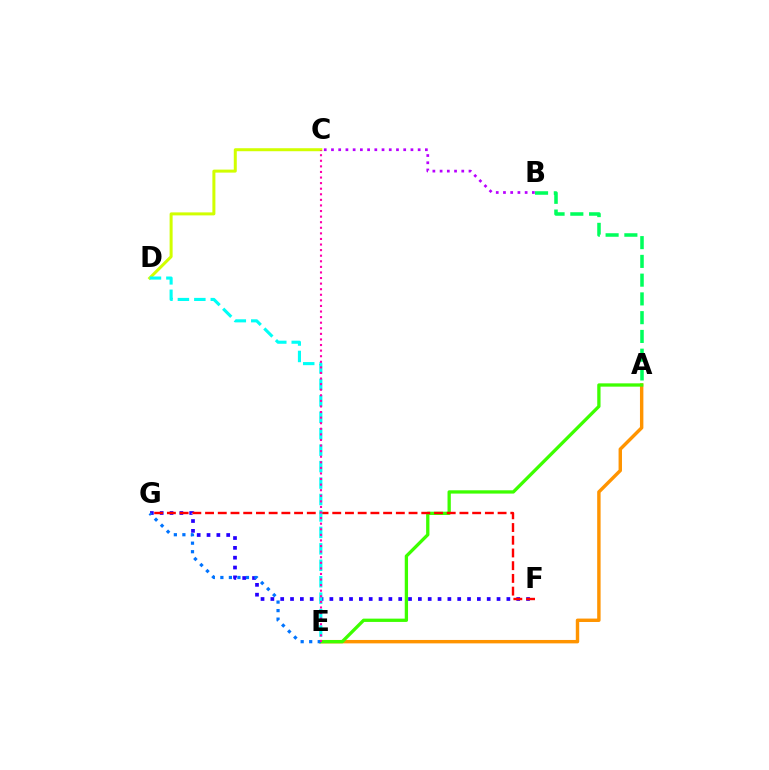{('A', 'E'): [{'color': '#ff9400', 'line_style': 'solid', 'thickness': 2.46}, {'color': '#3dff00', 'line_style': 'solid', 'thickness': 2.37}], ('B', 'C'): [{'color': '#b900ff', 'line_style': 'dotted', 'thickness': 1.96}], ('F', 'G'): [{'color': '#2500ff', 'line_style': 'dotted', 'thickness': 2.67}, {'color': '#ff0000', 'line_style': 'dashed', 'thickness': 1.73}], ('C', 'D'): [{'color': '#d1ff00', 'line_style': 'solid', 'thickness': 2.16}], ('D', 'E'): [{'color': '#00fff6', 'line_style': 'dashed', 'thickness': 2.23}], ('E', 'G'): [{'color': '#0074ff', 'line_style': 'dotted', 'thickness': 2.32}], ('A', 'B'): [{'color': '#00ff5c', 'line_style': 'dashed', 'thickness': 2.55}], ('C', 'E'): [{'color': '#ff00ac', 'line_style': 'dotted', 'thickness': 1.52}]}